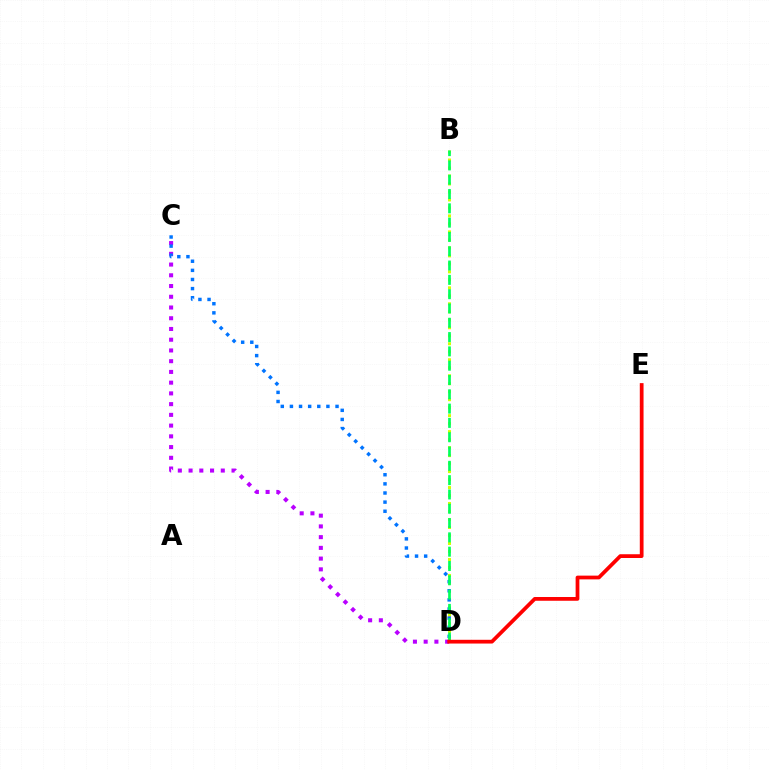{('C', 'D'): [{'color': '#b900ff', 'line_style': 'dotted', 'thickness': 2.92}, {'color': '#0074ff', 'line_style': 'dotted', 'thickness': 2.48}], ('B', 'D'): [{'color': '#d1ff00', 'line_style': 'dotted', 'thickness': 2.17}, {'color': '#00ff5c', 'line_style': 'dashed', 'thickness': 1.94}], ('D', 'E'): [{'color': '#ff0000', 'line_style': 'solid', 'thickness': 2.7}]}